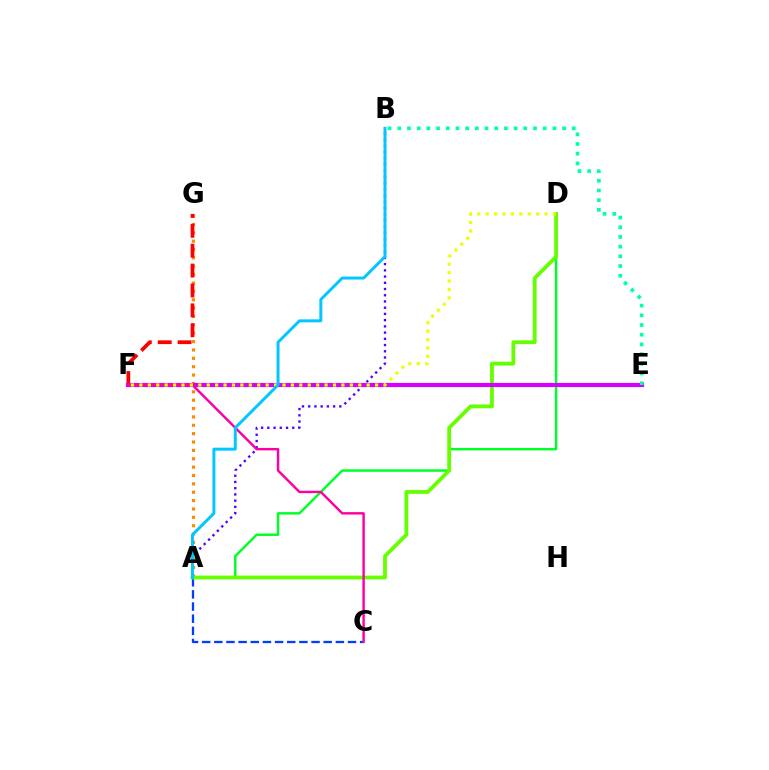{('A', 'G'): [{'color': '#ff8800', 'line_style': 'dotted', 'thickness': 2.27}], ('A', 'B'): [{'color': '#4f00ff', 'line_style': 'dotted', 'thickness': 1.69}, {'color': '#00c7ff', 'line_style': 'solid', 'thickness': 2.13}], ('A', 'C'): [{'color': '#003fff', 'line_style': 'dashed', 'thickness': 1.65}], ('F', 'G'): [{'color': '#ff0000', 'line_style': 'dashed', 'thickness': 2.7}], ('A', 'D'): [{'color': '#00ff27', 'line_style': 'solid', 'thickness': 1.76}, {'color': '#66ff00', 'line_style': 'solid', 'thickness': 2.74}], ('E', 'F'): [{'color': '#d600ff', 'line_style': 'solid', 'thickness': 2.99}], ('B', 'E'): [{'color': '#00ffaf', 'line_style': 'dotted', 'thickness': 2.63}], ('C', 'F'): [{'color': '#ff00a0', 'line_style': 'solid', 'thickness': 1.75}], ('D', 'F'): [{'color': '#eeff00', 'line_style': 'dotted', 'thickness': 2.29}]}